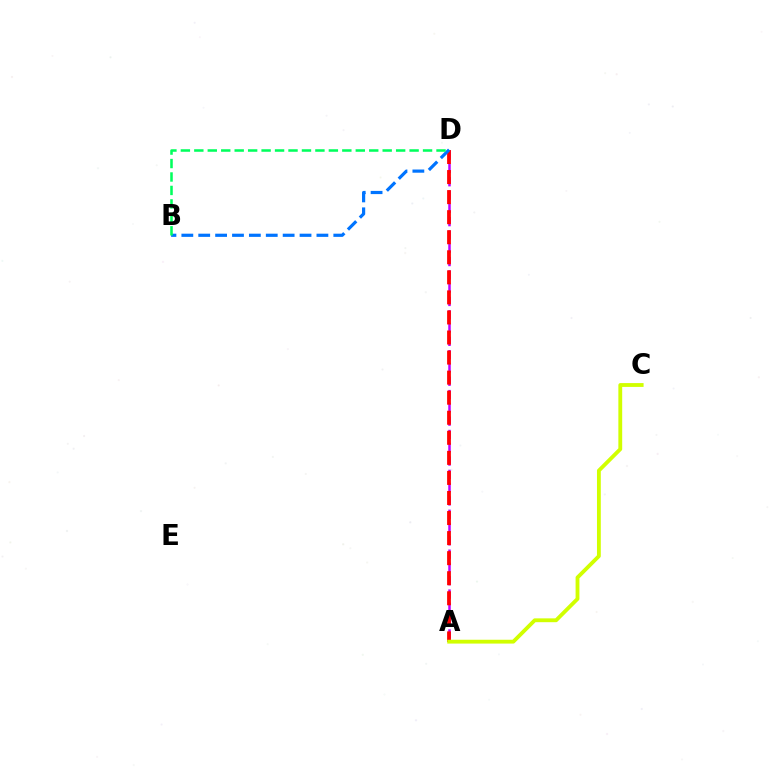{('A', 'D'): [{'color': '#b900ff', 'line_style': 'dashed', 'thickness': 1.81}, {'color': '#ff0000', 'line_style': 'dashed', 'thickness': 2.72}], ('B', 'D'): [{'color': '#0074ff', 'line_style': 'dashed', 'thickness': 2.29}, {'color': '#00ff5c', 'line_style': 'dashed', 'thickness': 1.83}], ('A', 'C'): [{'color': '#d1ff00', 'line_style': 'solid', 'thickness': 2.75}]}